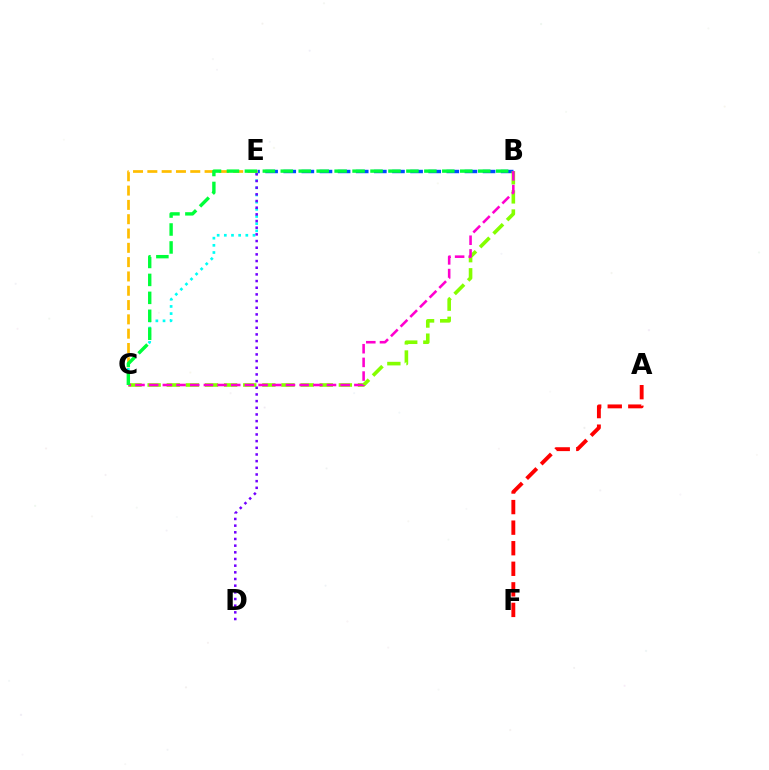{('B', 'E'): [{'color': '#004bff', 'line_style': 'dashed', 'thickness': 2.46}], ('B', 'C'): [{'color': '#84ff00', 'line_style': 'dashed', 'thickness': 2.6}, {'color': '#ff00cf', 'line_style': 'dashed', 'thickness': 1.86}, {'color': '#00ff39', 'line_style': 'dashed', 'thickness': 2.44}], ('C', 'E'): [{'color': '#00fff6', 'line_style': 'dotted', 'thickness': 1.95}, {'color': '#ffbd00', 'line_style': 'dashed', 'thickness': 1.94}], ('D', 'E'): [{'color': '#7200ff', 'line_style': 'dotted', 'thickness': 1.81}], ('A', 'F'): [{'color': '#ff0000', 'line_style': 'dashed', 'thickness': 2.79}]}